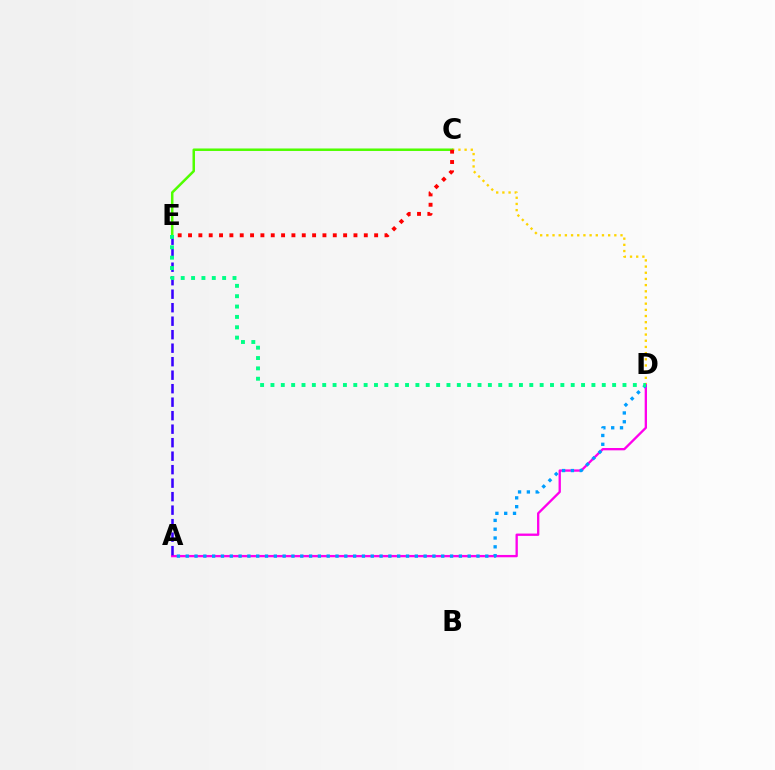{('C', 'D'): [{'color': '#ffd500', 'line_style': 'dotted', 'thickness': 1.68}], ('C', 'E'): [{'color': '#4fff00', 'line_style': 'solid', 'thickness': 1.8}, {'color': '#ff0000', 'line_style': 'dotted', 'thickness': 2.81}], ('A', 'D'): [{'color': '#ff00ed', 'line_style': 'solid', 'thickness': 1.67}, {'color': '#009eff', 'line_style': 'dotted', 'thickness': 2.39}], ('A', 'E'): [{'color': '#3700ff', 'line_style': 'dashed', 'thickness': 1.83}], ('D', 'E'): [{'color': '#00ff86', 'line_style': 'dotted', 'thickness': 2.81}]}